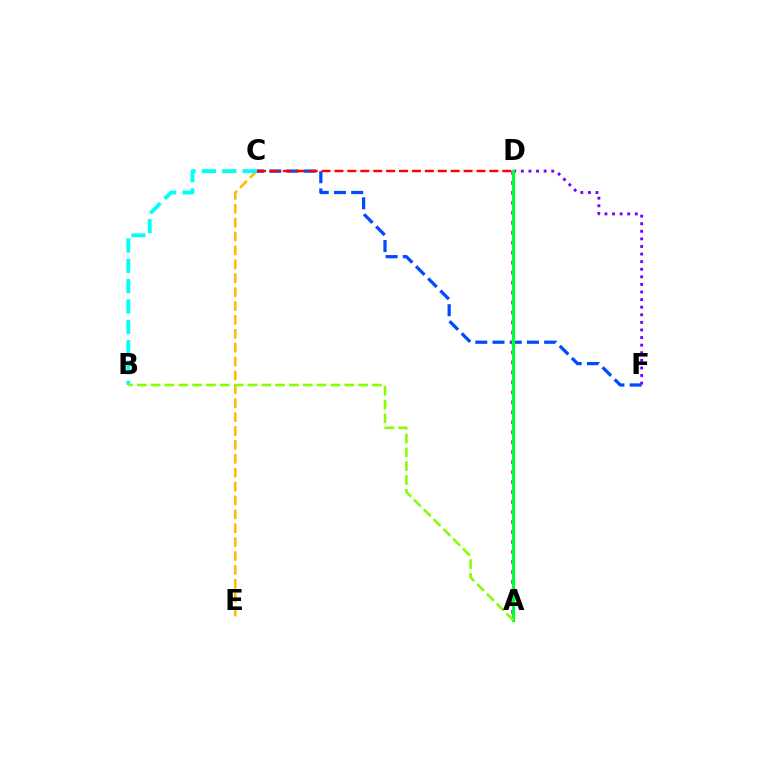{('C', 'E'): [{'color': '#ffbd00', 'line_style': 'dashed', 'thickness': 1.89}], ('C', 'F'): [{'color': '#004bff', 'line_style': 'dashed', 'thickness': 2.34}], ('B', 'C'): [{'color': '#00fff6', 'line_style': 'dashed', 'thickness': 2.76}], ('A', 'D'): [{'color': '#ff00cf', 'line_style': 'dotted', 'thickness': 2.71}, {'color': '#00ff39', 'line_style': 'solid', 'thickness': 2.3}], ('C', 'D'): [{'color': '#ff0000', 'line_style': 'dashed', 'thickness': 1.75}], ('D', 'F'): [{'color': '#7200ff', 'line_style': 'dotted', 'thickness': 2.06}], ('A', 'B'): [{'color': '#84ff00', 'line_style': 'dashed', 'thickness': 1.88}]}